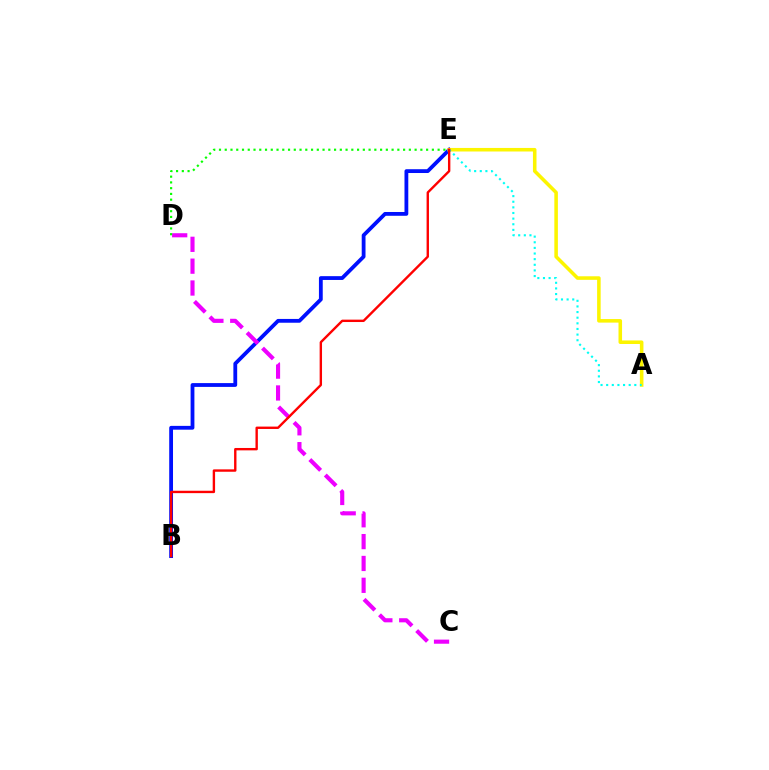{('B', 'E'): [{'color': '#0010ff', 'line_style': 'solid', 'thickness': 2.74}, {'color': '#ff0000', 'line_style': 'solid', 'thickness': 1.72}], ('C', 'D'): [{'color': '#ee00ff', 'line_style': 'dashed', 'thickness': 2.97}], ('A', 'E'): [{'color': '#fcf500', 'line_style': 'solid', 'thickness': 2.56}, {'color': '#00fff6', 'line_style': 'dotted', 'thickness': 1.53}], ('D', 'E'): [{'color': '#08ff00', 'line_style': 'dotted', 'thickness': 1.56}]}